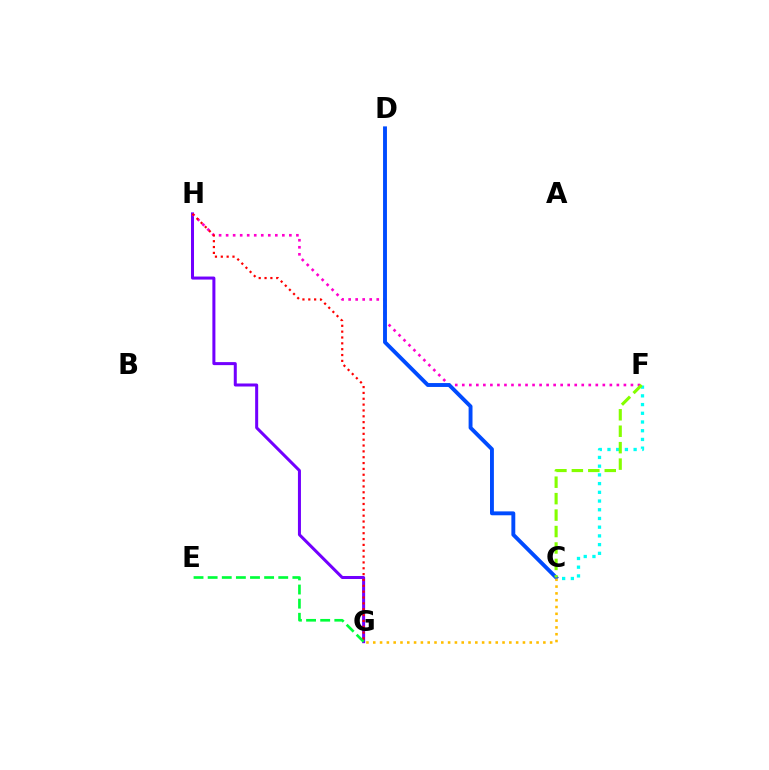{('C', 'F'): [{'color': '#00fff6', 'line_style': 'dotted', 'thickness': 2.37}, {'color': '#84ff00', 'line_style': 'dashed', 'thickness': 2.23}], ('G', 'H'): [{'color': '#7200ff', 'line_style': 'solid', 'thickness': 2.17}, {'color': '#ff0000', 'line_style': 'dotted', 'thickness': 1.59}], ('F', 'H'): [{'color': '#ff00cf', 'line_style': 'dotted', 'thickness': 1.91}], ('E', 'G'): [{'color': '#00ff39', 'line_style': 'dashed', 'thickness': 1.92}], ('C', 'D'): [{'color': '#004bff', 'line_style': 'solid', 'thickness': 2.8}], ('C', 'G'): [{'color': '#ffbd00', 'line_style': 'dotted', 'thickness': 1.85}]}